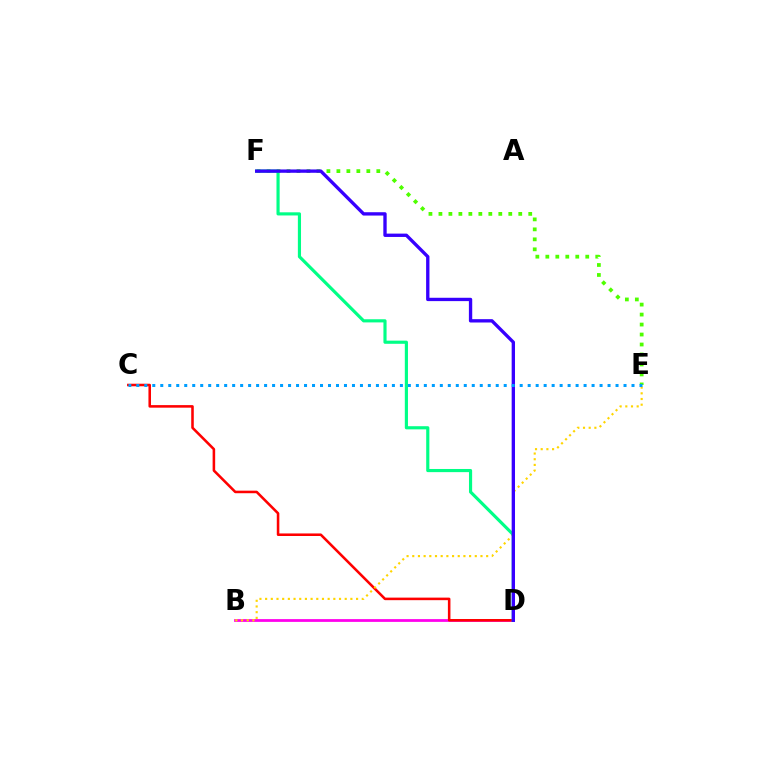{('E', 'F'): [{'color': '#4fff00', 'line_style': 'dotted', 'thickness': 2.71}], ('B', 'D'): [{'color': '#ff00ed', 'line_style': 'solid', 'thickness': 1.99}], ('C', 'D'): [{'color': '#ff0000', 'line_style': 'solid', 'thickness': 1.84}], ('B', 'E'): [{'color': '#ffd500', 'line_style': 'dotted', 'thickness': 1.54}], ('D', 'F'): [{'color': '#00ff86', 'line_style': 'solid', 'thickness': 2.27}, {'color': '#3700ff', 'line_style': 'solid', 'thickness': 2.41}], ('C', 'E'): [{'color': '#009eff', 'line_style': 'dotted', 'thickness': 2.17}]}